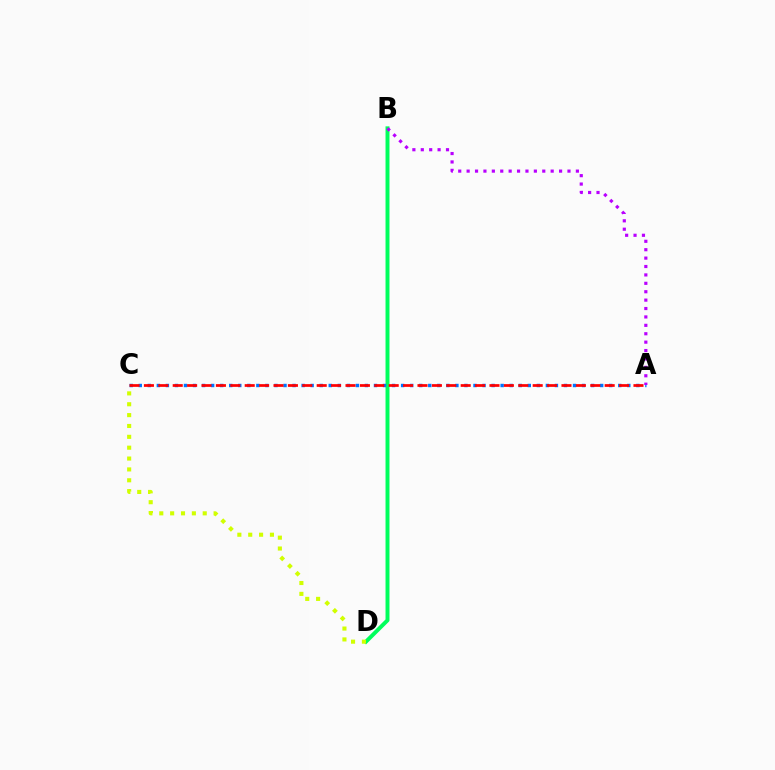{('B', 'D'): [{'color': '#00ff5c', 'line_style': 'solid', 'thickness': 2.85}], ('A', 'C'): [{'color': '#0074ff', 'line_style': 'dotted', 'thickness': 2.46}, {'color': '#ff0000', 'line_style': 'dashed', 'thickness': 1.96}], ('C', 'D'): [{'color': '#d1ff00', 'line_style': 'dotted', 'thickness': 2.95}], ('A', 'B'): [{'color': '#b900ff', 'line_style': 'dotted', 'thickness': 2.28}]}